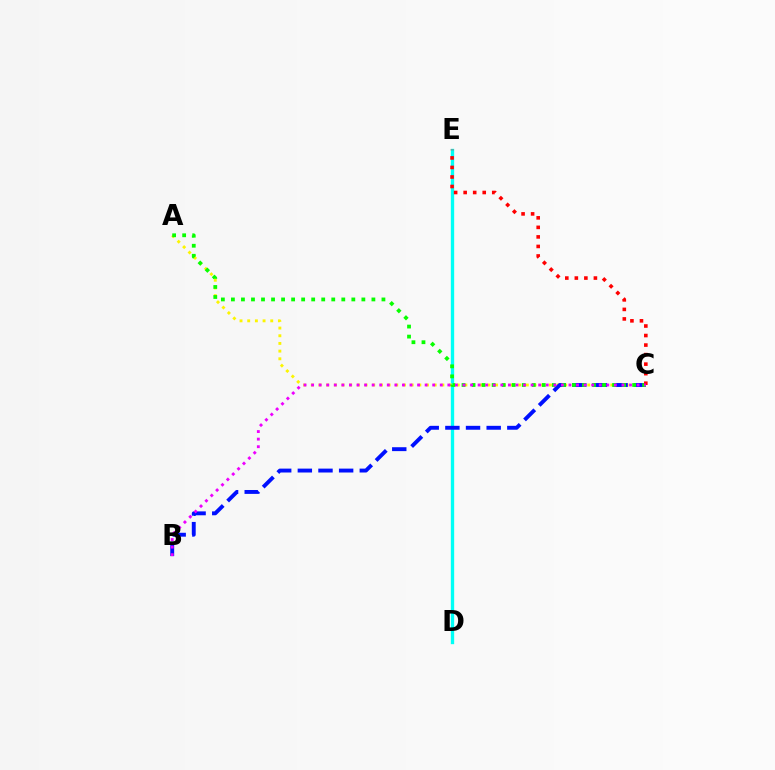{('D', 'E'): [{'color': '#00fff6', 'line_style': 'solid', 'thickness': 2.41}], ('A', 'C'): [{'color': '#fcf500', 'line_style': 'dotted', 'thickness': 2.09}, {'color': '#08ff00', 'line_style': 'dotted', 'thickness': 2.73}], ('B', 'C'): [{'color': '#0010ff', 'line_style': 'dashed', 'thickness': 2.8}, {'color': '#ee00ff', 'line_style': 'dotted', 'thickness': 2.06}], ('C', 'E'): [{'color': '#ff0000', 'line_style': 'dotted', 'thickness': 2.59}]}